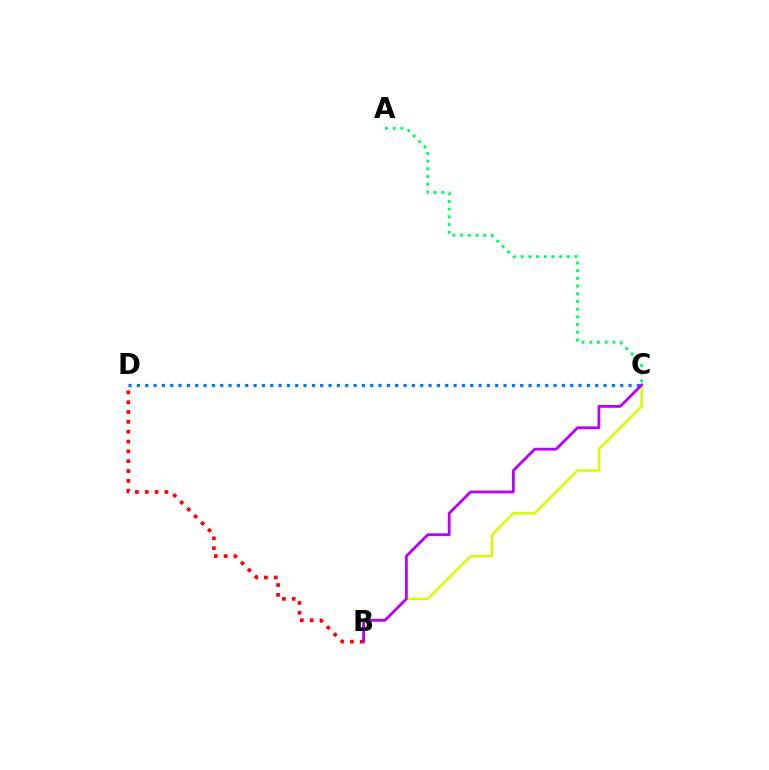{('C', 'D'): [{'color': '#0074ff', 'line_style': 'dotted', 'thickness': 2.26}], ('B', 'C'): [{'color': '#d1ff00', 'line_style': 'solid', 'thickness': 1.77}, {'color': '#b900ff', 'line_style': 'solid', 'thickness': 2.01}], ('B', 'D'): [{'color': '#ff0000', 'line_style': 'dotted', 'thickness': 2.67}], ('A', 'C'): [{'color': '#00ff5c', 'line_style': 'dotted', 'thickness': 2.09}]}